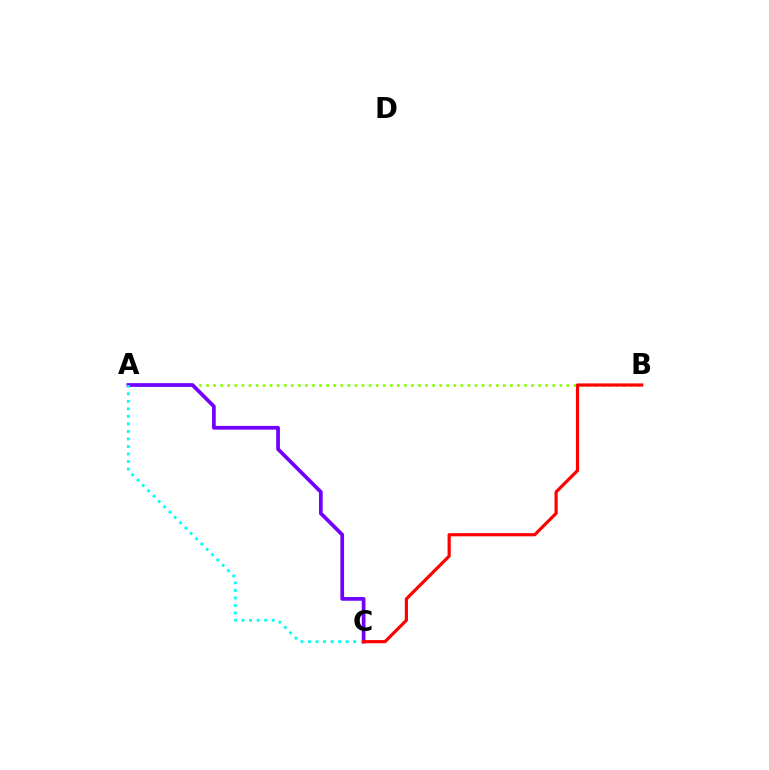{('A', 'B'): [{'color': '#84ff00', 'line_style': 'dotted', 'thickness': 1.92}], ('A', 'C'): [{'color': '#7200ff', 'line_style': 'solid', 'thickness': 2.68}, {'color': '#00fff6', 'line_style': 'dotted', 'thickness': 2.05}], ('B', 'C'): [{'color': '#ff0000', 'line_style': 'solid', 'thickness': 2.29}]}